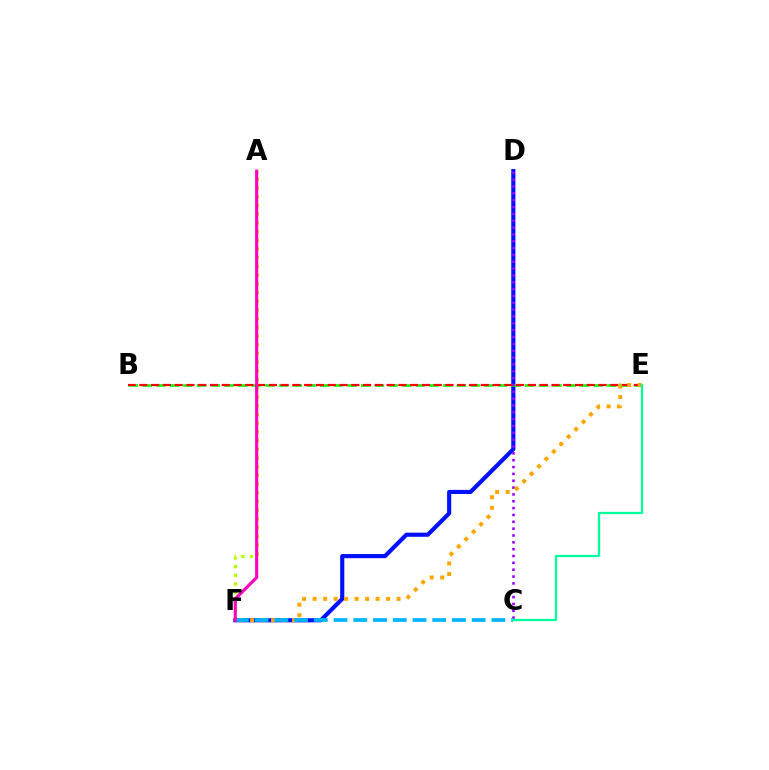{('D', 'F'): [{'color': '#0010ff', 'line_style': 'solid', 'thickness': 2.98}], ('B', 'E'): [{'color': '#08ff00', 'line_style': 'dashed', 'thickness': 1.86}, {'color': '#ff0000', 'line_style': 'dashed', 'thickness': 1.6}], ('C', 'D'): [{'color': '#9b00ff', 'line_style': 'dotted', 'thickness': 1.86}], ('A', 'F'): [{'color': '#b3ff00', 'line_style': 'dotted', 'thickness': 2.37}, {'color': '#ff00bd', 'line_style': 'solid', 'thickness': 2.26}], ('E', 'F'): [{'color': '#ffa500', 'line_style': 'dotted', 'thickness': 2.85}], ('C', 'F'): [{'color': '#00b5ff', 'line_style': 'dashed', 'thickness': 2.68}], ('C', 'E'): [{'color': '#00ff9d', 'line_style': 'solid', 'thickness': 1.64}]}